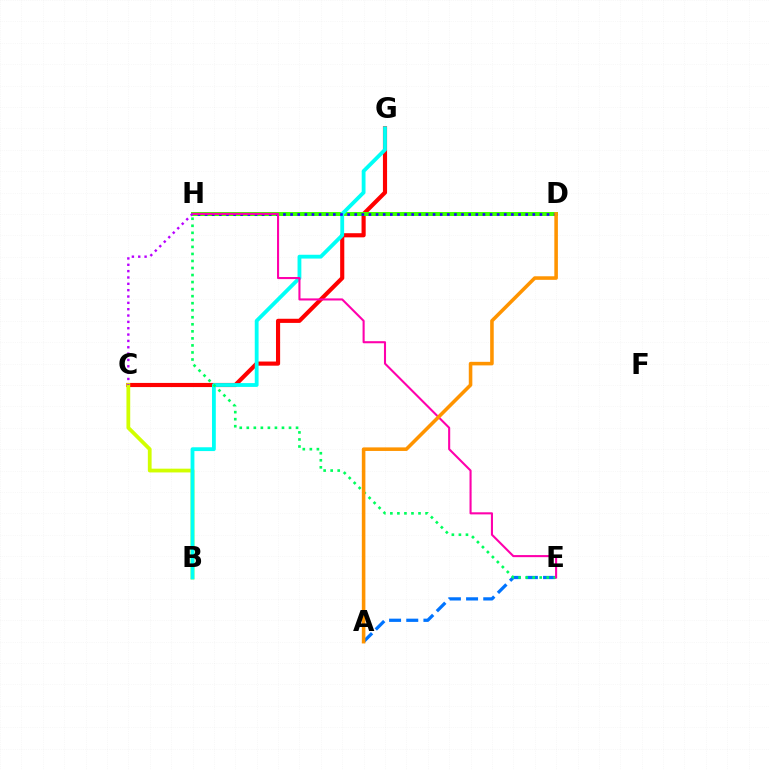{('C', 'G'): [{'color': '#ff0000', 'line_style': 'solid', 'thickness': 2.98}], ('D', 'H'): [{'color': '#3dff00', 'line_style': 'solid', 'thickness': 2.88}, {'color': '#2500ff', 'line_style': 'dotted', 'thickness': 1.94}], ('B', 'C'): [{'color': '#d1ff00', 'line_style': 'solid', 'thickness': 2.71}], ('B', 'G'): [{'color': '#00fff6', 'line_style': 'solid', 'thickness': 2.75}], ('A', 'E'): [{'color': '#0074ff', 'line_style': 'dashed', 'thickness': 2.33}], ('E', 'H'): [{'color': '#00ff5c', 'line_style': 'dotted', 'thickness': 1.91}, {'color': '#ff00ac', 'line_style': 'solid', 'thickness': 1.5}], ('A', 'D'): [{'color': '#ff9400', 'line_style': 'solid', 'thickness': 2.57}], ('C', 'H'): [{'color': '#b900ff', 'line_style': 'dotted', 'thickness': 1.72}]}